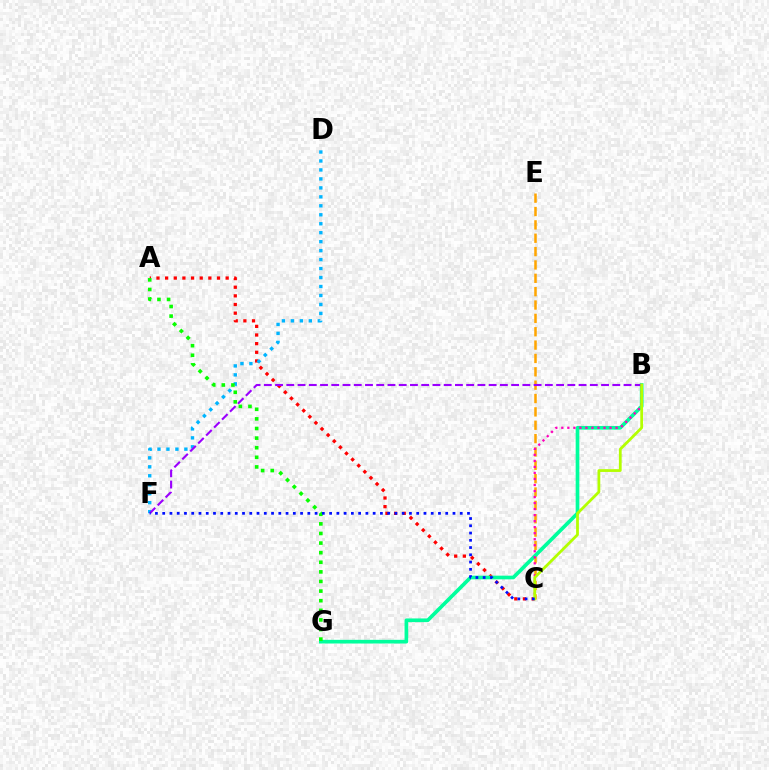{('C', 'E'): [{'color': '#ffa500', 'line_style': 'dashed', 'thickness': 1.81}], ('A', 'C'): [{'color': '#ff0000', 'line_style': 'dotted', 'thickness': 2.35}], ('D', 'F'): [{'color': '#00b5ff', 'line_style': 'dotted', 'thickness': 2.44}], ('B', 'G'): [{'color': '#00ff9d', 'line_style': 'solid', 'thickness': 2.64}], ('B', 'F'): [{'color': '#9b00ff', 'line_style': 'dashed', 'thickness': 1.53}], ('B', 'C'): [{'color': '#ff00bd', 'line_style': 'dotted', 'thickness': 1.64}, {'color': '#b3ff00', 'line_style': 'solid', 'thickness': 2.0}], ('A', 'G'): [{'color': '#08ff00', 'line_style': 'dotted', 'thickness': 2.61}], ('C', 'F'): [{'color': '#0010ff', 'line_style': 'dotted', 'thickness': 1.97}]}